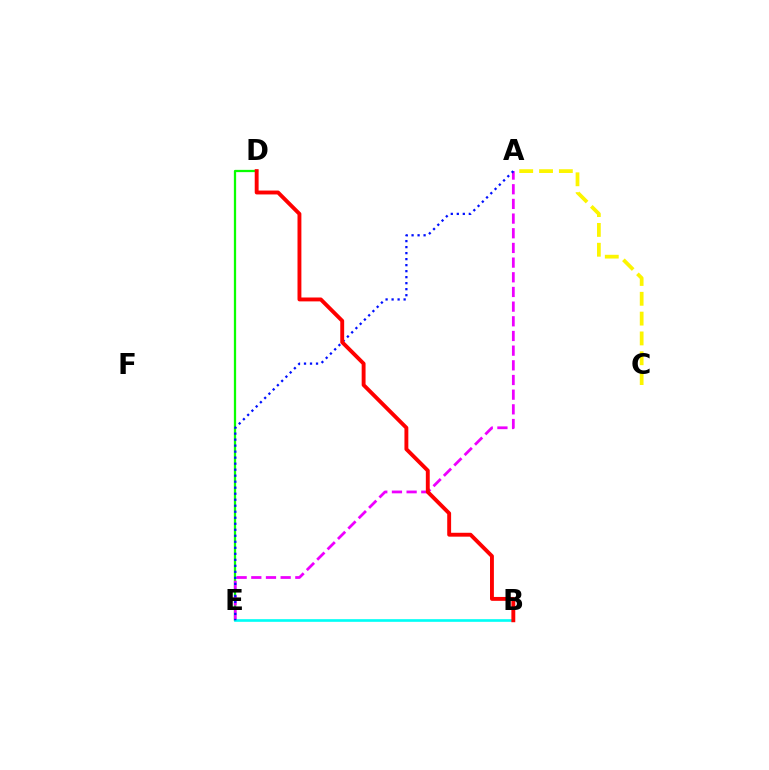{('D', 'E'): [{'color': '#08ff00', 'line_style': 'solid', 'thickness': 1.63}], ('A', 'E'): [{'color': '#ee00ff', 'line_style': 'dashed', 'thickness': 1.99}, {'color': '#0010ff', 'line_style': 'dotted', 'thickness': 1.63}], ('B', 'E'): [{'color': '#00fff6', 'line_style': 'solid', 'thickness': 1.91}], ('A', 'C'): [{'color': '#fcf500', 'line_style': 'dashed', 'thickness': 2.69}], ('B', 'D'): [{'color': '#ff0000', 'line_style': 'solid', 'thickness': 2.8}]}